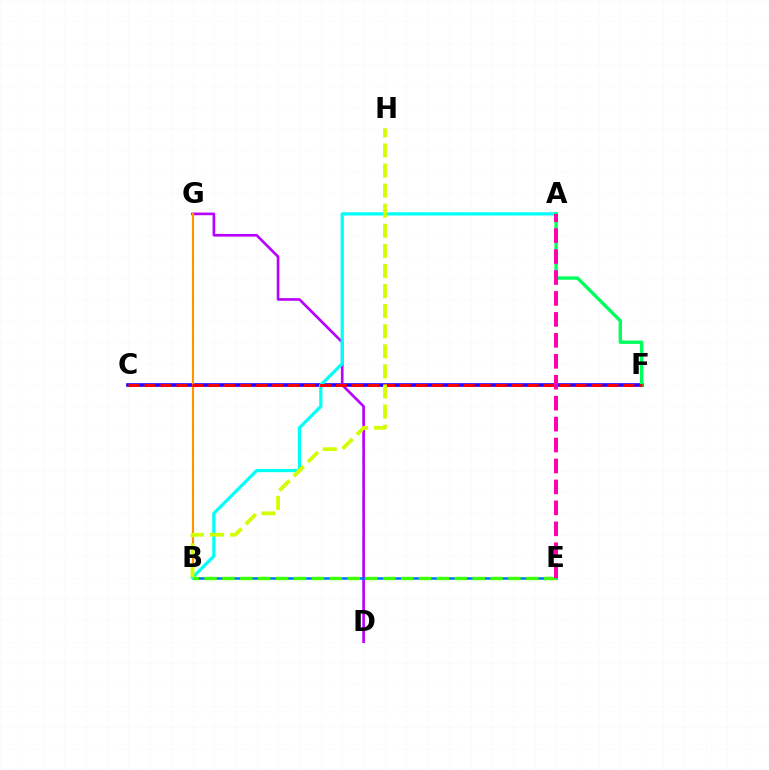{('C', 'F'): [{'color': '#2500ff', 'line_style': 'solid', 'thickness': 2.6}, {'color': '#ff0000', 'line_style': 'dashed', 'thickness': 2.17}], ('D', 'G'): [{'color': '#b900ff', 'line_style': 'solid', 'thickness': 1.91}], ('B', 'G'): [{'color': '#ff9400', 'line_style': 'solid', 'thickness': 1.55}], ('B', 'E'): [{'color': '#0074ff', 'line_style': 'solid', 'thickness': 1.82}, {'color': '#3dff00', 'line_style': 'dashed', 'thickness': 2.43}], ('A', 'B'): [{'color': '#00fff6', 'line_style': 'solid', 'thickness': 2.33}], ('A', 'F'): [{'color': '#00ff5c', 'line_style': 'solid', 'thickness': 2.43}], ('B', 'H'): [{'color': '#d1ff00', 'line_style': 'dashed', 'thickness': 2.73}], ('A', 'E'): [{'color': '#ff00ac', 'line_style': 'dashed', 'thickness': 2.84}]}